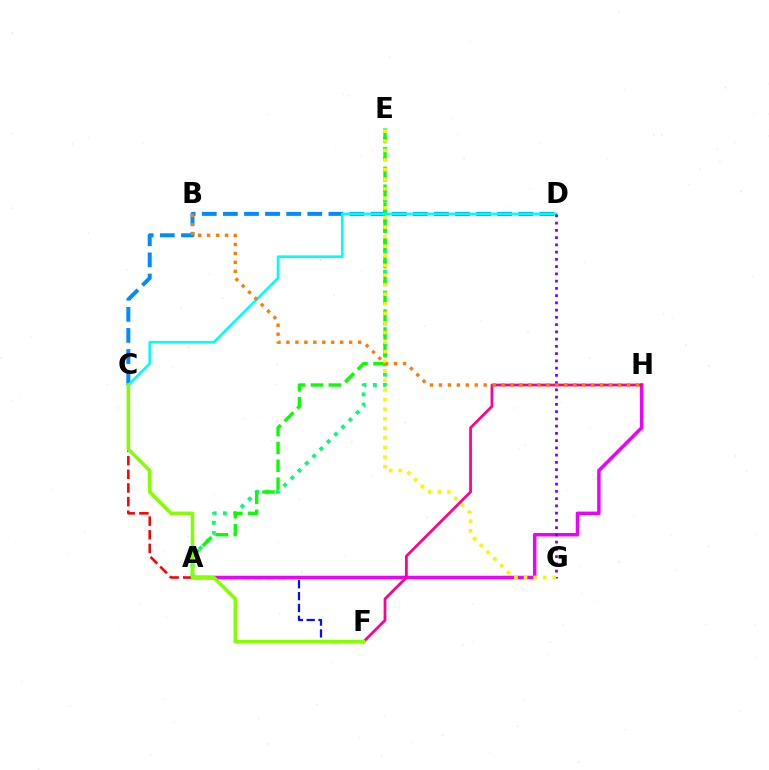{('A', 'E'): [{'color': '#00ff74', 'line_style': 'dotted', 'thickness': 2.79}, {'color': '#08ff00', 'line_style': 'dashed', 'thickness': 2.43}], ('A', 'F'): [{'color': '#0010ff', 'line_style': 'dashed', 'thickness': 1.61}], ('A', 'C'): [{'color': '#ff0000', 'line_style': 'dashed', 'thickness': 1.85}], ('C', 'D'): [{'color': '#008cff', 'line_style': 'dashed', 'thickness': 2.87}, {'color': '#00fff6', 'line_style': 'solid', 'thickness': 1.89}], ('A', 'H'): [{'color': '#ee00ff', 'line_style': 'solid', 'thickness': 2.51}], ('F', 'H'): [{'color': '#ff0094', 'line_style': 'solid', 'thickness': 1.99}], ('D', 'G'): [{'color': '#7200ff', 'line_style': 'dotted', 'thickness': 1.97}], ('C', 'F'): [{'color': '#84ff00', 'line_style': 'solid', 'thickness': 2.54}], ('E', 'G'): [{'color': '#fcf500', 'line_style': 'dotted', 'thickness': 2.6}], ('B', 'H'): [{'color': '#ff7c00', 'line_style': 'dotted', 'thickness': 2.43}]}